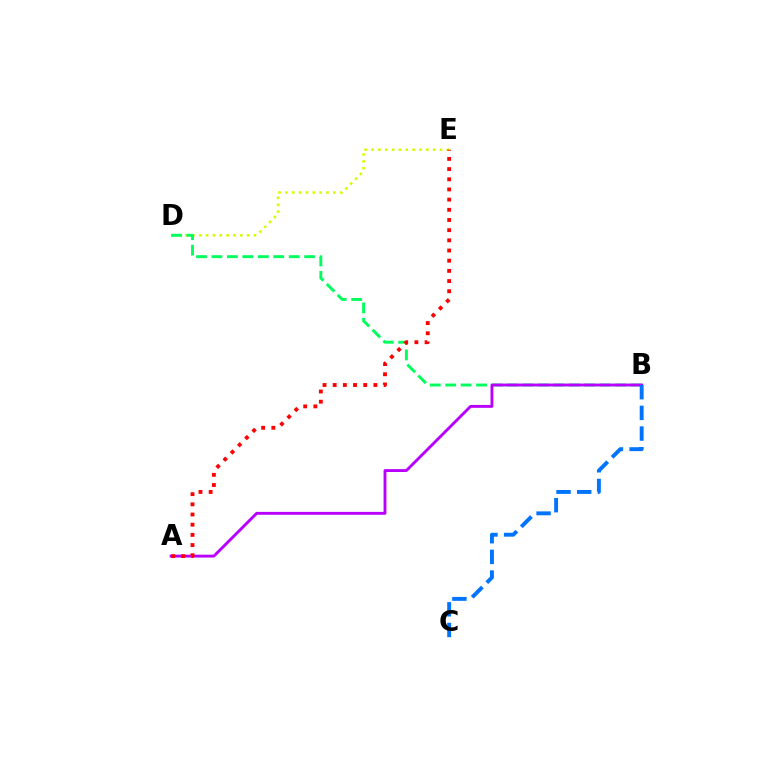{('D', 'E'): [{'color': '#d1ff00', 'line_style': 'dotted', 'thickness': 1.86}], ('B', 'D'): [{'color': '#00ff5c', 'line_style': 'dashed', 'thickness': 2.1}], ('A', 'B'): [{'color': '#b900ff', 'line_style': 'solid', 'thickness': 2.08}], ('A', 'E'): [{'color': '#ff0000', 'line_style': 'dotted', 'thickness': 2.77}], ('B', 'C'): [{'color': '#0074ff', 'line_style': 'dashed', 'thickness': 2.81}]}